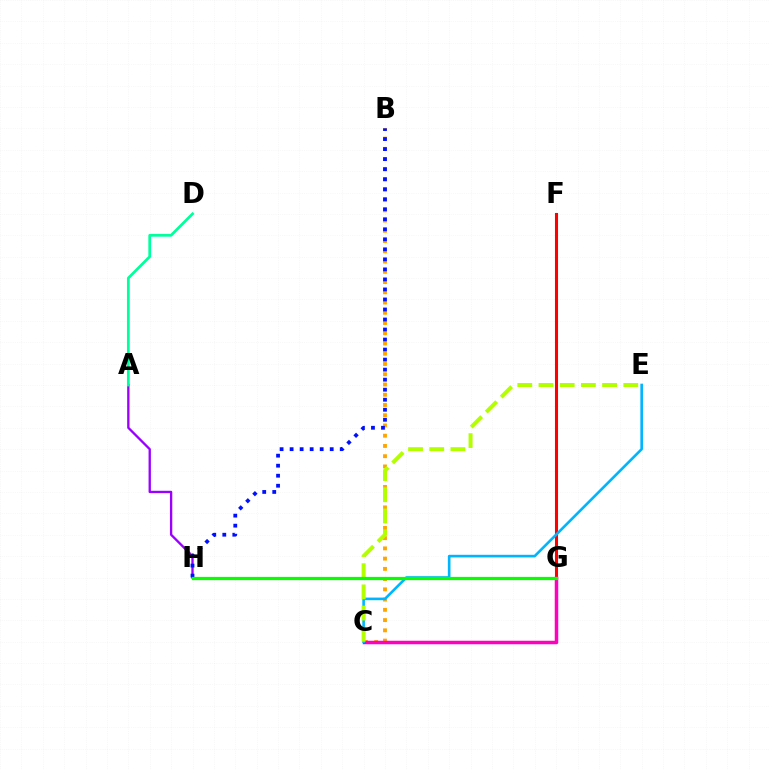{('B', 'C'): [{'color': '#ffa500', 'line_style': 'dotted', 'thickness': 2.78}], ('F', 'G'): [{'color': '#ff0000', 'line_style': 'solid', 'thickness': 2.21}], ('A', 'H'): [{'color': '#9b00ff', 'line_style': 'solid', 'thickness': 1.68}], ('C', 'G'): [{'color': '#ff00bd', 'line_style': 'solid', 'thickness': 2.52}], ('C', 'E'): [{'color': '#00b5ff', 'line_style': 'solid', 'thickness': 1.89}, {'color': '#b3ff00', 'line_style': 'dashed', 'thickness': 2.88}], ('B', 'H'): [{'color': '#0010ff', 'line_style': 'dotted', 'thickness': 2.72}], ('A', 'D'): [{'color': '#00ff9d', 'line_style': 'solid', 'thickness': 1.99}], ('G', 'H'): [{'color': '#08ff00', 'line_style': 'solid', 'thickness': 2.33}]}